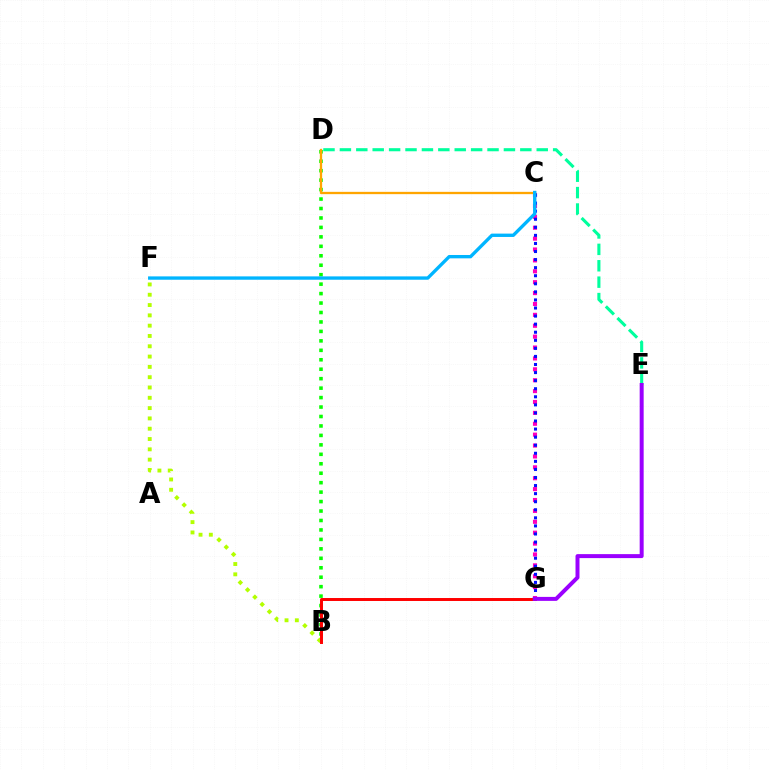{('B', 'D'): [{'color': '#08ff00', 'line_style': 'dotted', 'thickness': 2.57}], ('D', 'E'): [{'color': '#00ff9d', 'line_style': 'dashed', 'thickness': 2.23}], ('B', 'F'): [{'color': '#b3ff00', 'line_style': 'dotted', 'thickness': 2.8}], ('C', 'G'): [{'color': '#ff00bd', 'line_style': 'dotted', 'thickness': 2.96}, {'color': '#0010ff', 'line_style': 'dotted', 'thickness': 2.19}], ('C', 'D'): [{'color': '#ffa500', 'line_style': 'solid', 'thickness': 1.66}], ('B', 'G'): [{'color': '#ff0000', 'line_style': 'solid', 'thickness': 2.13}], ('C', 'F'): [{'color': '#00b5ff', 'line_style': 'solid', 'thickness': 2.41}], ('E', 'G'): [{'color': '#9b00ff', 'line_style': 'solid', 'thickness': 2.87}]}